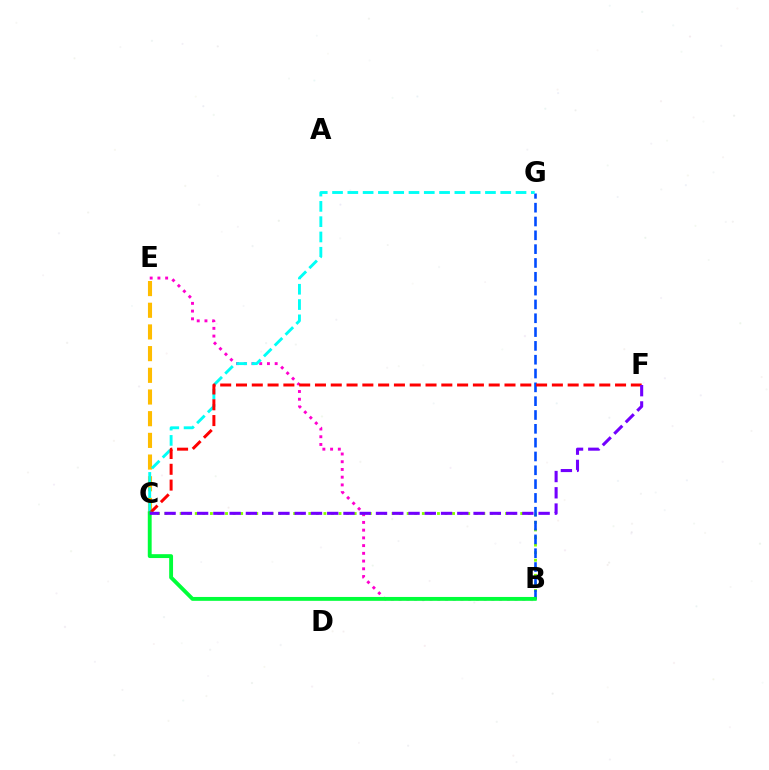{('B', 'E'): [{'color': '#ff00cf', 'line_style': 'dotted', 'thickness': 2.1}], ('B', 'C'): [{'color': '#84ff00', 'line_style': 'dotted', 'thickness': 2.06}, {'color': '#00ff39', 'line_style': 'solid', 'thickness': 2.79}], ('C', 'E'): [{'color': '#ffbd00', 'line_style': 'dashed', 'thickness': 2.95}], ('B', 'G'): [{'color': '#004bff', 'line_style': 'dashed', 'thickness': 1.88}], ('C', 'G'): [{'color': '#00fff6', 'line_style': 'dashed', 'thickness': 2.08}], ('C', 'F'): [{'color': '#ff0000', 'line_style': 'dashed', 'thickness': 2.15}, {'color': '#7200ff', 'line_style': 'dashed', 'thickness': 2.21}]}